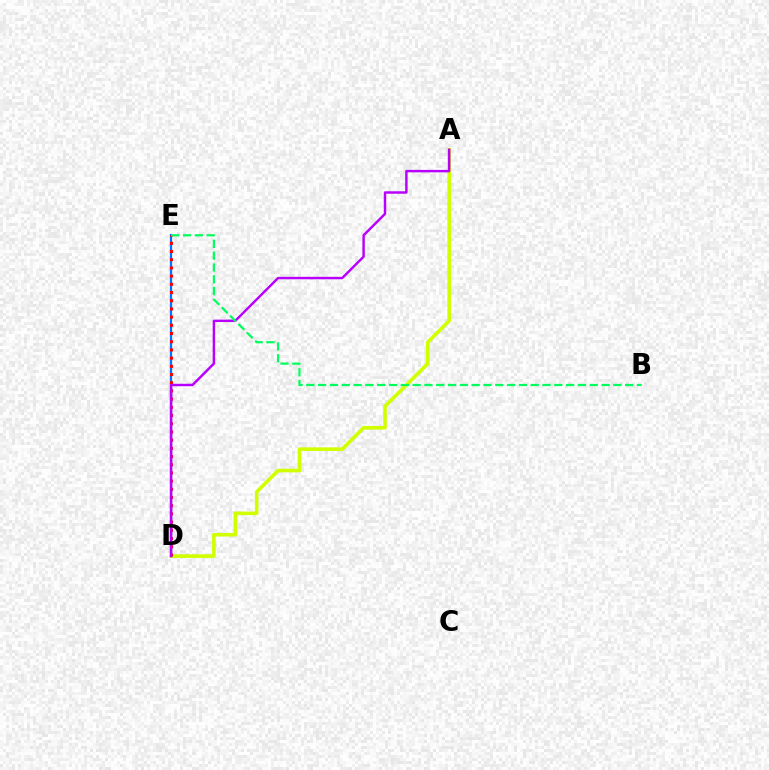{('D', 'E'): [{'color': '#0074ff', 'line_style': 'solid', 'thickness': 1.62}, {'color': '#ff0000', 'line_style': 'dotted', 'thickness': 2.23}], ('A', 'D'): [{'color': '#d1ff00', 'line_style': 'solid', 'thickness': 2.6}, {'color': '#b900ff', 'line_style': 'solid', 'thickness': 1.76}], ('B', 'E'): [{'color': '#00ff5c', 'line_style': 'dashed', 'thickness': 1.6}]}